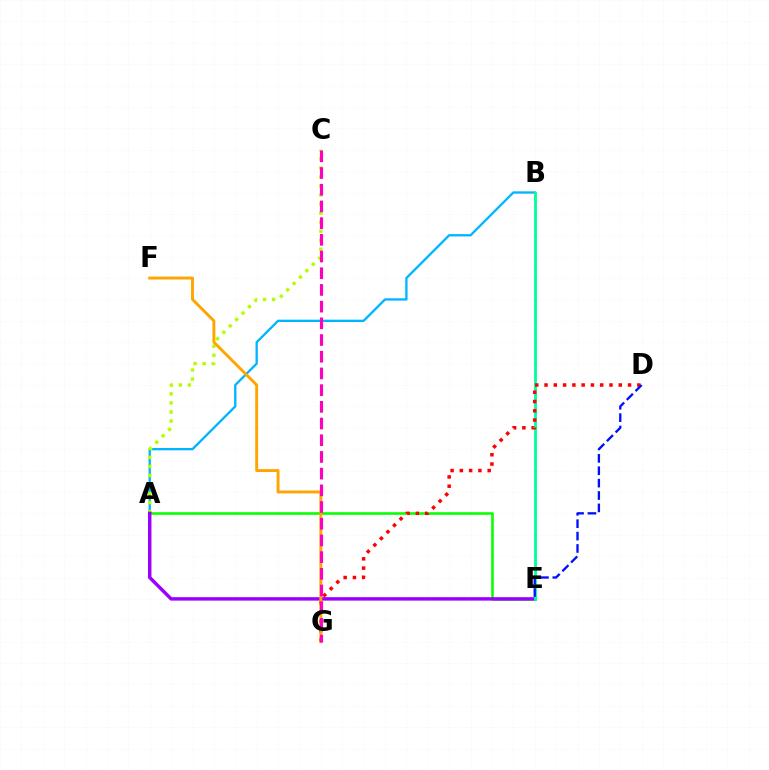{('A', 'B'): [{'color': '#00b5ff', 'line_style': 'solid', 'thickness': 1.67}], ('A', 'C'): [{'color': '#b3ff00', 'line_style': 'dotted', 'thickness': 2.46}], ('A', 'E'): [{'color': '#08ff00', 'line_style': 'solid', 'thickness': 1.86}, {'color': '#9b00ff', 'line_style': 'solid', 'thickness': 2.48}], ('B', 'E'): [{'color': '#00ff9d', 'line_style': 'solid', 'thickness': 2.05}], ('D', 'G'): [{'color': '#ff0000', 'line_style': 'dotted', 'thickness': 2.52}], ('F', 'G'): [{'color': '#ffa500', 'line_style': 'solid', 'thickness': 2.09}], ('D', 'E'): [{'color': '#0010ff', 'line_style': 'dashed', 'thickness': 1.68}], ('C', 'G'): [{'color': '#ff00bd', 'line_style': 'dashed', 'thickness': 2.27}]}